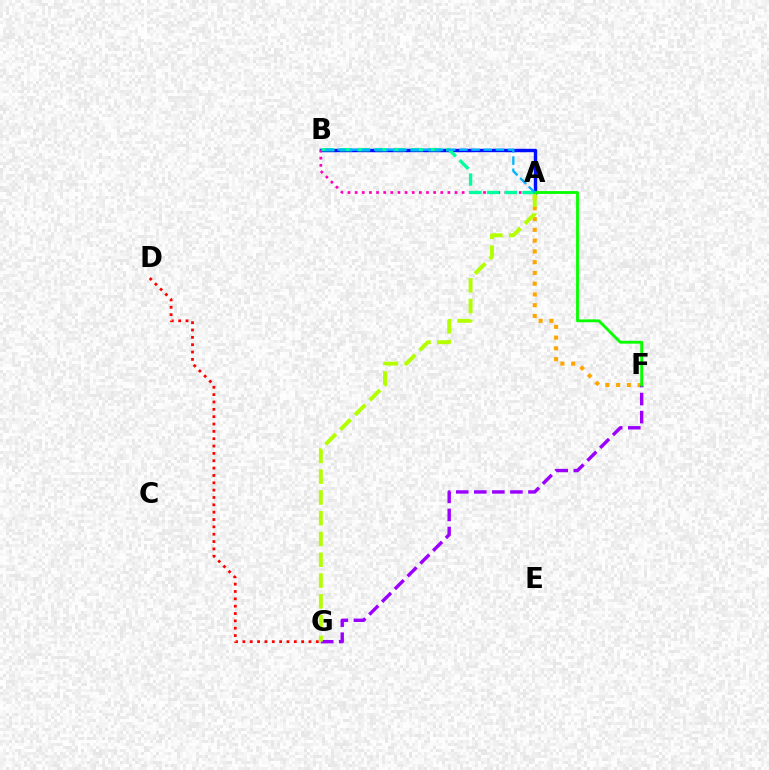{('A', 'F'): [{'color': '#ffa500', 'line_style': 'dotted', 'thickness': 2.92}, {'color': '#08ff00', 'line_style': 'solid', 'thickness': 2.05}], ('F', 'G'): [{'color': '#9b00ff', 'line_style': 'dashed', 'thickness': 2.45}], ('A', 'B'): [{'color': '#0010ff', 'line_style': 'solid', 'thickness': 2.46}, {'color': '#ff00bd', 'line_style': 'dotted', 'thickness': 1.94}, {'color': '#00ff9d', 'line_style': 'dashed', 'thickness': 2.41}, {'color': '#00b5ff', 'line_style': 'dashed', 'thickness': 1.65}], ('D', 'G'): [{'color': '#ff0000', 'line_style': 'dotted', 'thickness': 2.0}], ('A', 'G'): [{'color': '#b3ff00', 'line_style': 'dashed', 'thickness': 2.82}]}